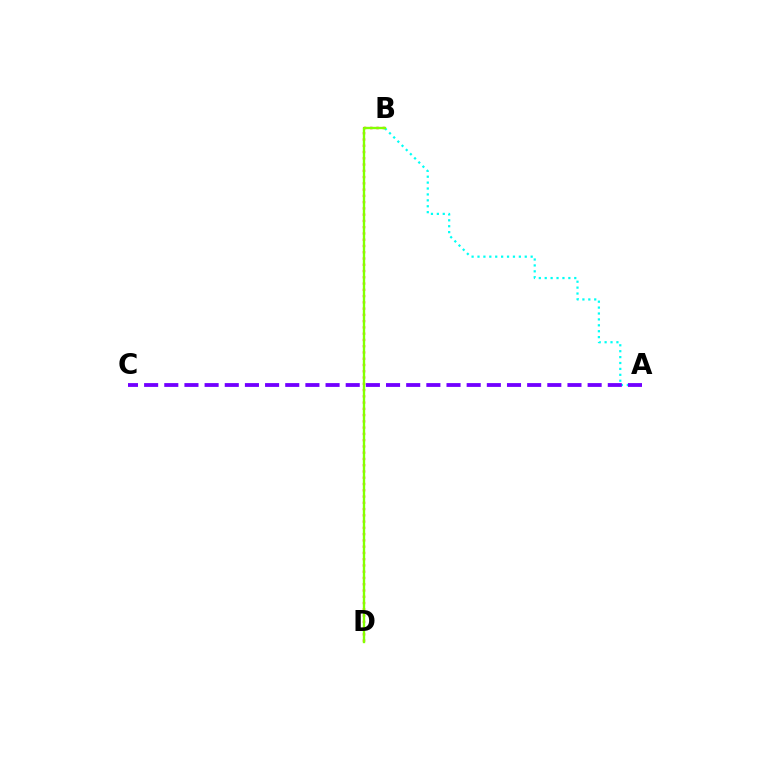{('B', 'D'): [{'color': '#ff0000', 'line_style': 'dotted', 'thickness': 1.7}, {'color': '#84ff00', 'line_style': 'solid', 'thickness': 1.7}], ('A', 'B'): [{'color': '#00fff6', 'line_style': 'dotted', 'thickness': 1.61}], ('A', 'C'): [{'color': '#7200ff', 'line_style': 'dashed', 'thickness': 2.74}]}